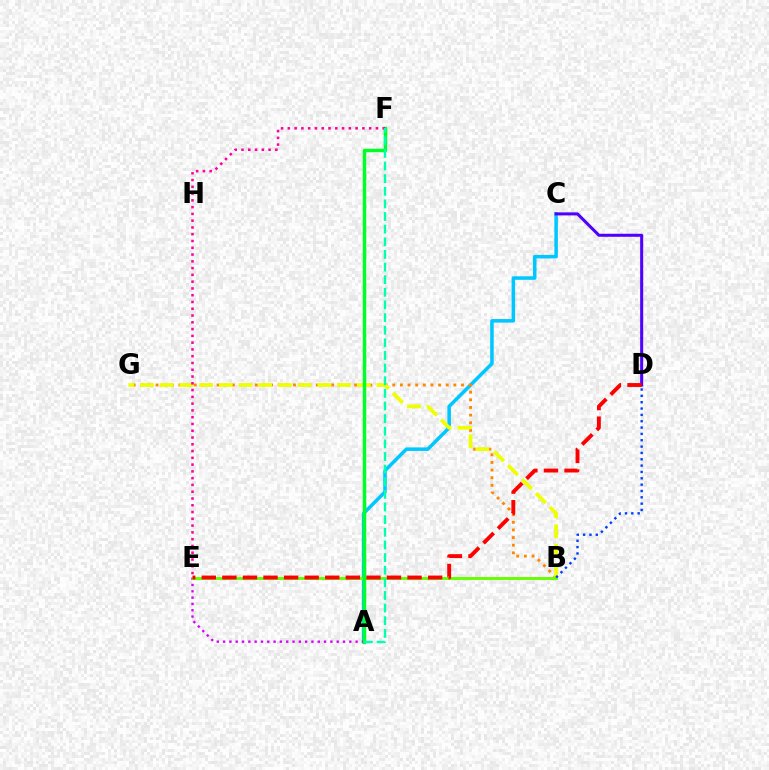{('A', 'C'): [{'color': '#00c7ff', 'line_style': 'solid', 'thickness': 2.54}], ('A', 'E'): [{'color': '#d600ff', 'line_style': 'dotted', 'thickness': 1.71}], ('B', 'G'): [{'color': '#ff8800', 'line_style': 'dotted', 'thickness': 2.07}, {'color': '#eeff00', 'line_style': 'dashed', 'thickness': 2.68}], ('C', 'D'): [{'color': '#4f00ff', 'line_style': 'solid', 'thickness': 2.18}], ('B', 'E'): [{'color': '#66ff00', 'line_style': 'solid', 'thickness': 2.11}], ('D', 'E'): [{'color': '#ff0000', 'line_style': 'dashed', 'thickness': 2.8}], ('A', 'F'): [{'color': '#00ff27', 'line_style': 'solid', 'thickness': 2.48}, {'color': '#00ffaf', 'line_style': 'dashed', 'thickness': 1.72}], ('B', 'D'): [{'color': '#003fff', 'line_style': 'dotted', 'thickness': 1.72}], ('E', 'F'): [{'color': '#ff00a0', 'line_style': 'dotted', 'thickness': 1.84}]}